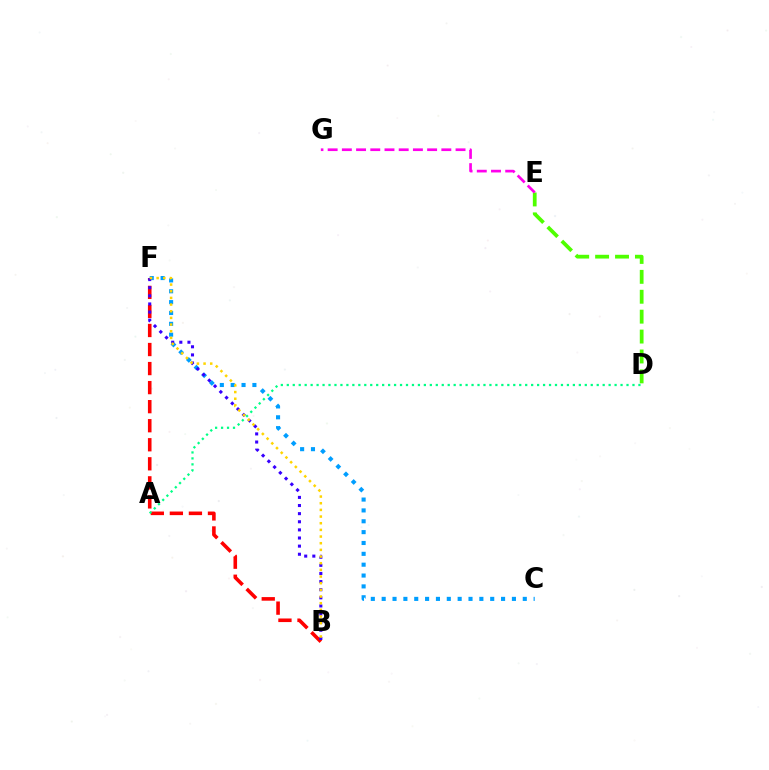{('B', 'F'): [{'color': '#ff0000', 'line_style': 'dashed', 'thickness': 2.59}, {'color': '#3700ff', 'line_style': 'dotted', 'thickness': 2.21}, {'color': '#ffd500', 'line_style': 'dotted', 'thickness': 1.81}], ('D', 'E'): [{'color': '#4fff00', 'line_style': 'dashed', 'thickness': 2.7}], ('C', 'F'): [{'color': '#009eff', 'line_style': 'dotted', 'thickness': 2.95}], ('E', 'G'): [{'color': '#ff00ed', 'line_style': 'dashed', 'thickness': 1.93}], ('A', 'D'): [{'color': '#00ff86', 'line_style': 'dotted', 'thickness': 1.62}]}